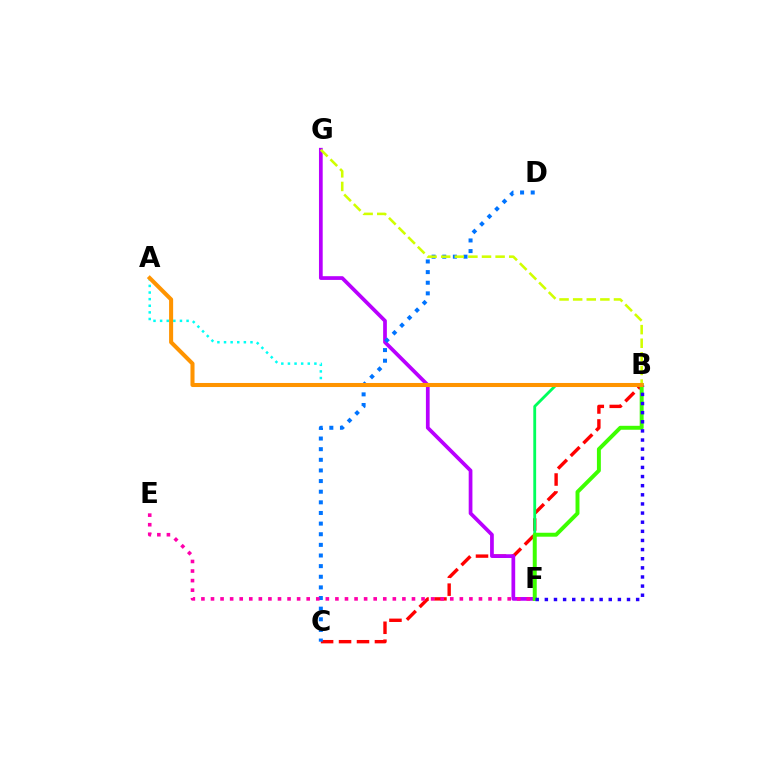{('B', 'C'): [{'color': '#ff0000', 'line_style': 'dashed', 'thickness': 2.44}], ('F', 'G'): [{'color': '#b900ff', 'line_style': 'solid', 'thickness': 2.68}], ('C', 'D'): [{'color': '#0074ff', 'line_style': 'dotted', 'thickness': 2.89}], ('E', 'F'): [{'color': '#ff00ac', 'line_style': 'dotted', 'thickness': 2.6}], ('B', 'G'): [{'color': '#d1ff00', 'line_style': 'dashed', 'thickness': 1.85}], ('B', 'F'): [{'color': '#00ff5c', 'line_style': 'solid', 'thickness': 2.04}, {'color': '#3dff00', 'line_style': 'solid', 'thickness': 2.84}, {'color': '#2500ff', 'line_style': 'dotted', 'thickness': 2.48}], ('A', 'B'): [{'color': '#00fff6', 'line_style': 'dotted', 'thickness': 1.8}, {'color': '#ff9400', 'line_style': 'solid', 'thickness': 2.92}]}